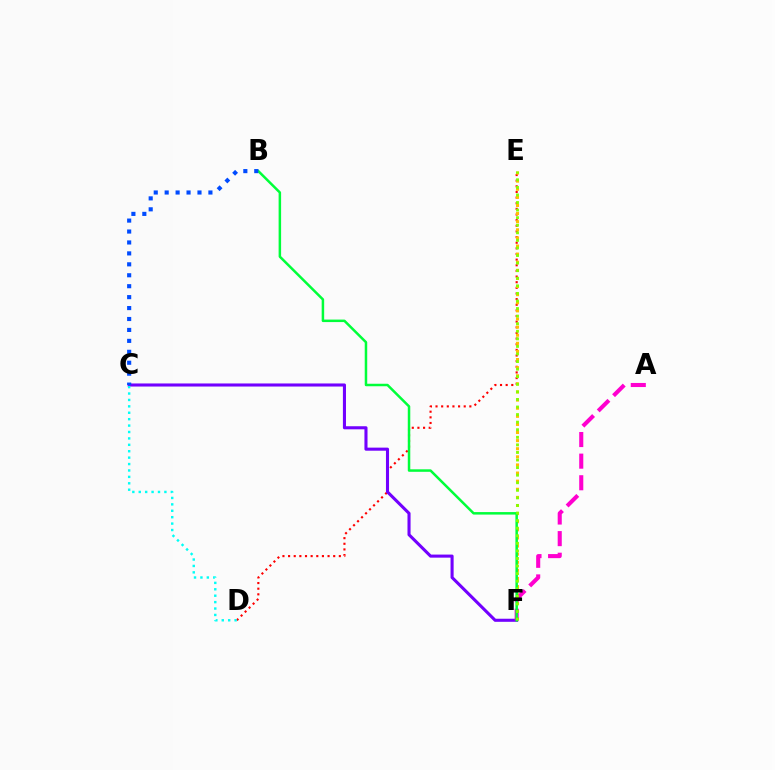{('D', 'E'): [{'color': '#ff0000', 'line_style': 'dotted', 'thickness': 1.53}], ('E', 'F'): [{'color': '#ffbd00', 'line_style': 'dotted', 'thickness': 2.2}, {'color': '#84ff00', 'line_style': 'dotted', 'thickness': 2.06}], ('C', 'F'): [{'color': '#7200ff', 'line_style': 'solid', 'thickness': 2.22}], ('A', 'F'): [{'color': '#ff00cf', 'line_style': 'dashed', 'thickness': 2.94}], ('B', 'F'): [{'color': '#00ff39', 'line_style': 'solid', 'thickness': 1.8}], ('C', 'D'): [{'color': '#00fff6', 'line_style': 'dotted', 'thickness': 1.74}], ('B', 'C'): [{'color': '#004bff', 'line_style': 'dotted', 'thickness': 2.97}]}